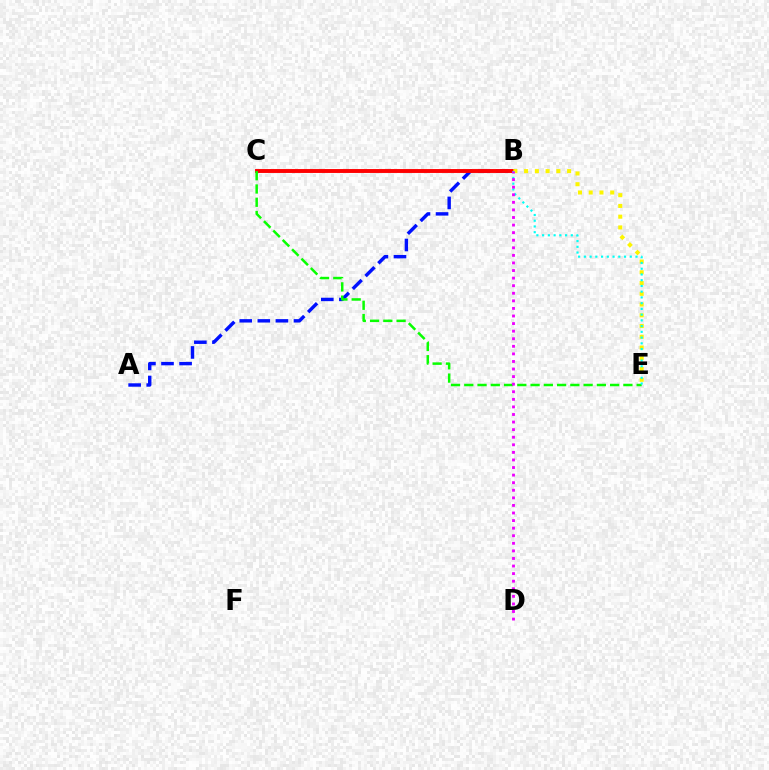{('A', 'B'): [{'color': '#0010ff', 'line_style': 'dashed', 'thickness': 2.46}], ('B', 'C'): [{'color': '#ff0000', 'line_style': 'solid', 'thickness': 2.81}], ('B', 'E'): [{'color': '#fcf500', 'line_style': 'dotted', 'thickness': 2.92}, {'color': '#00fff6', 'line_style': 'dotted', 'thickness': 1.56}], ('C', 'E'): [{'color': '#08ff00', 'line_style': 'dashed', 'thickness': 1.8}], ('B', 'D'): [{'color': '#ee00ff', 'line_style': 'dotted', 'thickness': 2.06}]}